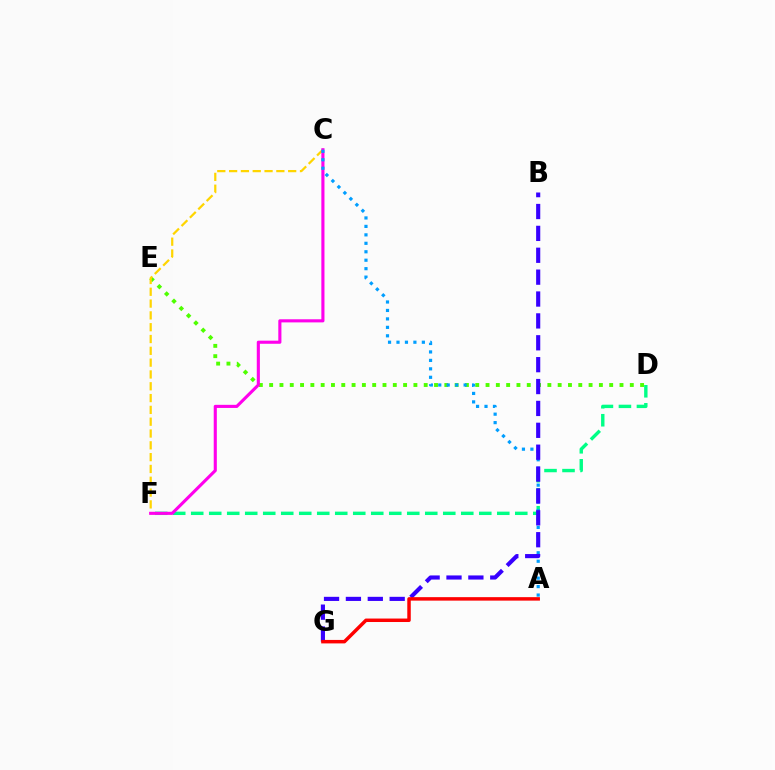{('D', 'F'): [{'color': '#00ff86', 'line_style': 'dashed', 'thickness': 2.45}], ('D', 'E'): [{'color': '#4fff00', 'line_style': 'dotted', 'thickness': 2.8}], ('C', 'F'): [{'color': '#ffd500', 'line_style': 'dashed', 'thickness': 1.6}, {'color': '#ff00ed', 'line_style': 'solid', 'thickness': 2.24}], ('A', 'C'): [{'color': '#009eff', 'line_style': 'dotted', 'thickness': 2.3}], ('B', 'G'): [{'color': '#3700ff', 'line_style': 'dashed', 'thickness': 2.97}], ('A', 'G'): [{'color': '#ff0000', 'line_style': 'solid', 'thickness': 2.5}]}